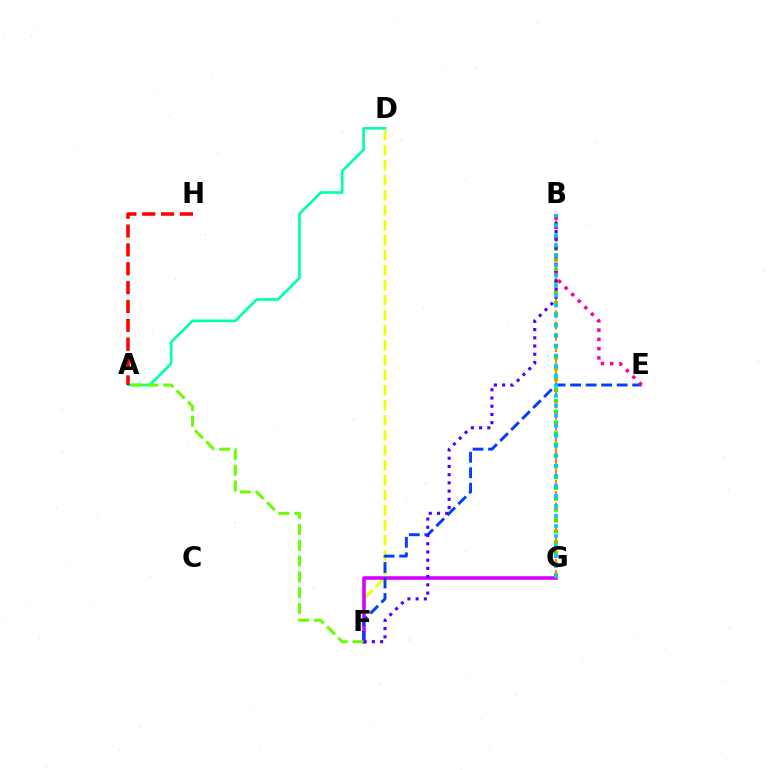{('A', 'D'): [{'color': '#00ffaf', 'line_style': 'solid', 'thickness': 1.91}], ('B', 'G'): [{'color': '#00ff27', 'line_style': 'dotted', 'thickness': 2.95}, {'color': '#ff8800', 'line_style': 'dashed', 'thickness': 1.53}, {'color': '#00c7ff', 'line_style': 'dotted', 'thickness': 2.72}], ('D', 'F'): [{'color': '#eeff00', 'line_style': 'dashed', 'thickness': 2.04}], ('F', 'G'): [{'color': '#d600ff', 'line_style': 'solid', 'thickness': 2.57}], ('A', 'H'): [{'color': '#ff0000', 'line_style': 'dashed', 'thickness': 2.56}], ('E', 'F'): [{'color': '#003fff', 'line_style': 'dashed', 'thickness': 2.11}], ('A', 'F'): [{'color': '#66ff00', 'line_style': 'dashed', 'thickness': 2.15}], ('B', 'F'): [{'color': '#4f00ff', 'line_style': 'dotted', 'thickness': 2.23}], ('B', 'E'): [{'color': '#ff00a0', 'line_style': 'dotted', 'thickness': 2.52}]}